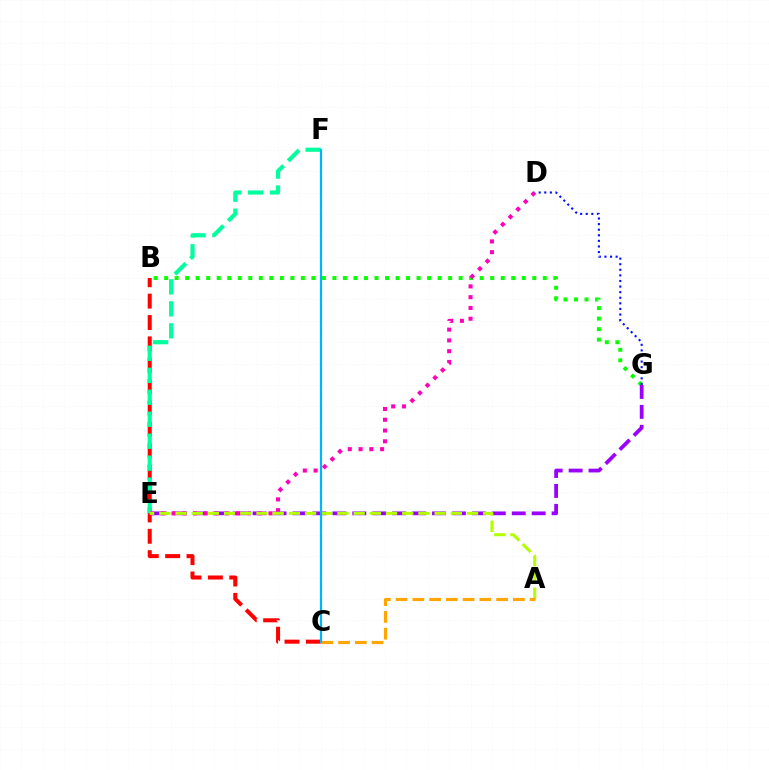{('B', 'G'): [{'color': '#08ff00', 'line_style': 'dotted', 'thickness': 2.86}], ('B', 'C'): [{'color': '#ff0000', 'line_style': 'dashed', 'thickness': 2.9}], ('E', 'G'): [{'color': '#9b00ff', 'line_style': 'dashed', 'thickness': 2.71}], ('E', 'F'): [{'color': '#00ff9d', 'line_style': 'dashed', 'thickness': 2.98}], ('D', 'E'): [{'color': '#ff00bd', 'line_style': 'dotted', 'thickness': 2.93}], ('D', 'G'): [{'color': '#0010ff', 'line_style': 'dotted', 'thickness': 1.52}], ('A', 'E'): [{'color': '#b3ff00', 'line_style': 'dashed', 'thickness': 2.2}], ('A', 'C'): [{'color': '#ffa500', 'line_style': 'dashed', 'thickness': 2.28}], ('C', 'F'): [{'color': '#00b5ff', 'line_style': 'solid', 'thickness': 1.6}]}